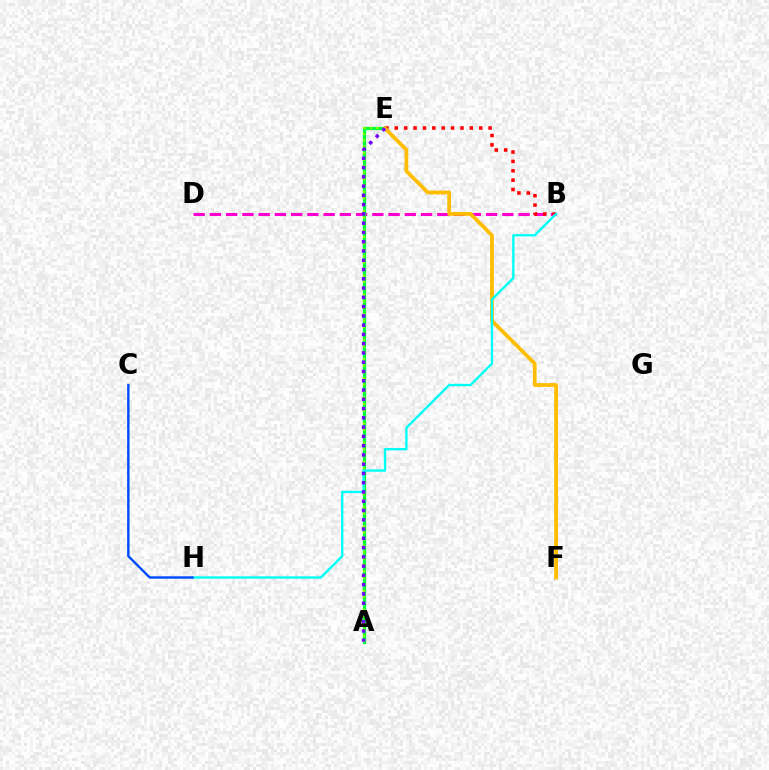{('B', 'D'): [{'color': '#ff00cf', 'line_style': 'dashed', 'thickness': 2.21}], ('A', 'E'): [{'color': '#00ff39', 'line_style': 'solid', 'thickness': 2.34}, {'color': '#84ff00', 'line_style': 'dotted', 'thickness': 1.75}, {'color': '#7200ff', 'line_style': 'dotted', 'thickness': 2.52}], ('B', 'E'): [{'color': '#ff0000', 'line_style': 'dotted', 'thickness': 2.55}], ('E', 'F'): [{'color': '#ffbd00', 'line_style': 'solid', 'thickness': 2.71}], ('B', 'H'): [{'color': '#00fff6', 'line_style': 'solid', 'thickness': 1.7}], ('C', 'H'): [{'color': '#004bff', 'line_style': 'solid', 'thickness': 1.73}]}